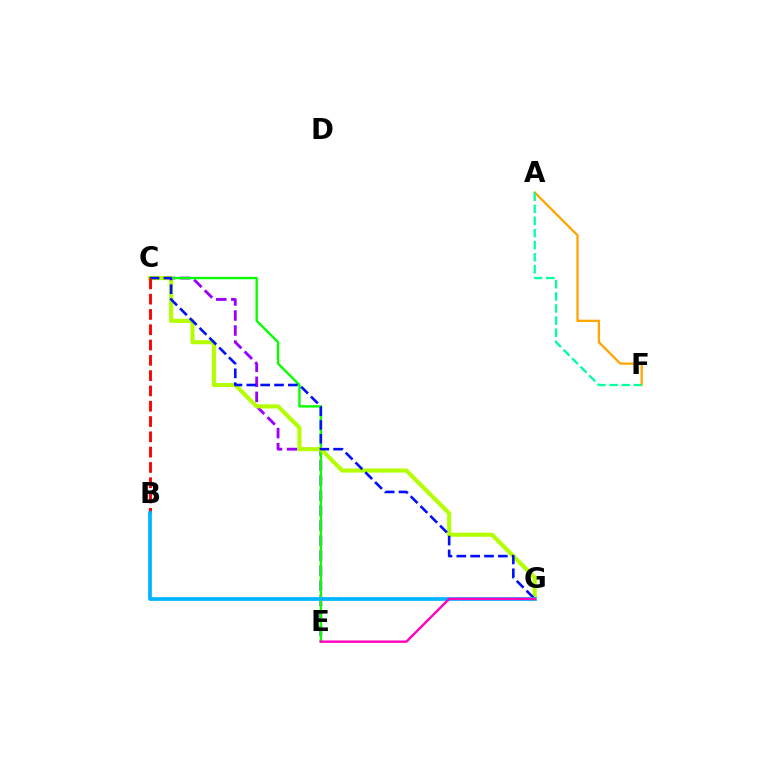{('C', 'E'): [{'color': '#9b00ff', 'line_style': 'dashed', 'thickness': 2.04}, {'color': '#08ff00', 'line_style': 'solid', 'thickness': 1.71}], ('A', 'F'): [{'color': '#ffa500', 'line_style': 'solid', 'thickness': 1.65}, {'color': '#00ff9d', 'line_style': 'dashed', 'thickness': 1.64}], ('C', 'G'): [{'color': '#b3ff00', 'line_style': 'solid', 'thickness': 2.95}, {'color': '#0010ff', 'line_style': 'dashed', 'thickness': 1.88}], ('B', 'C'): [{'color': '#ff0000', 'line_style': 'dashed', 'thickness': 2.08}], ('B', 'G'): [{'color': '#00b5ff', 'line_style': 'solid', 'thickness': 2.68}], ('E', 'G'): [{'color': '#ff00bd', 'line_style': 'solid', 'thickness': 1.72}]}